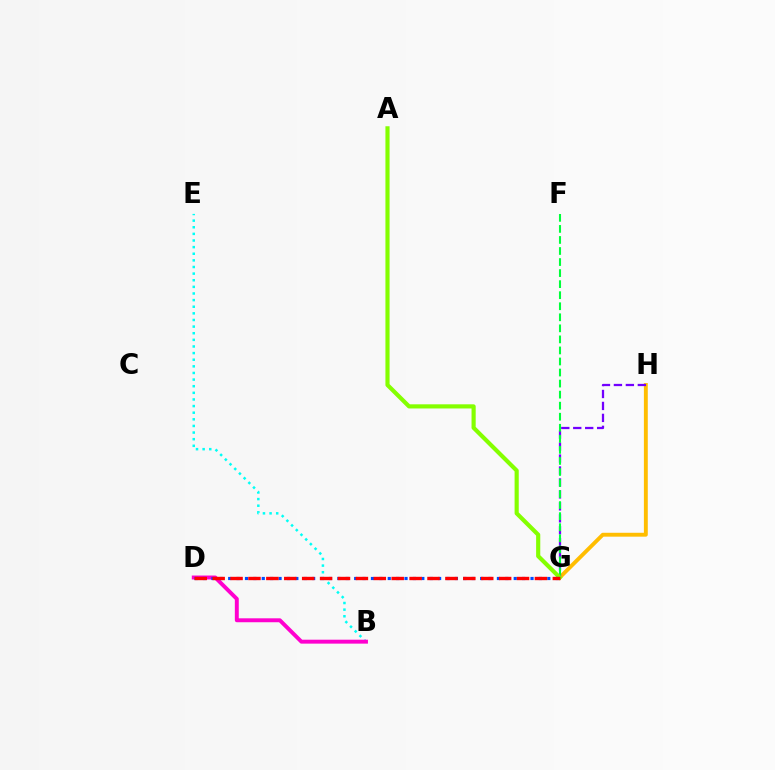{('G', 'H'): [{'color': '#ffbd00', 'line_style': 'solid', 'thickness': 2.8}, {'color': '#7200ff', 'line_style': 'dashed', 'thickness': 1.62}], ('B', 'E'): [{'color': '#00fff6', 'line_style': 'dotted', 'thickness': 1.8}], ('F', 'G'): [{'color': '#00ff39', 'line_style': 'dashed', 'thickness': 1.5}], ('B', 'D'): [{'color': '#ff00cf', 'line_style': 'solid', 'thickness': 2.83}], ('A', 'G'): [{'color': '#84ff00', 'line_style': 'solid', 'thickness': 2.99}], ('D', 'G'): [{'color': '#004bff', 'line_style': 'dotted', 'thickness': 2.28}, {'color': '#ff0000', 'line_style': 'dashed', 'thickness': 2.43}]}